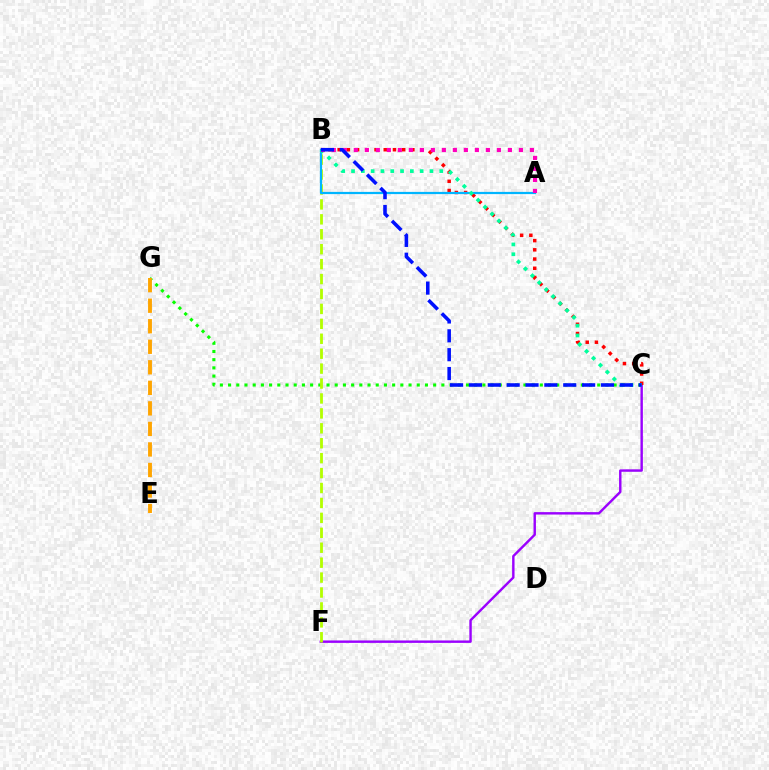{('C', 'F'): [{'color': '#9b00ff', 'line_style': 'solid', 'thickness': 1.74}], ('B', 'C'): [{'color': '#ff0000', 'line_style': 'dotted', 'thickness': 2.5}, {'color': '#00ff9d', 'line_style': 'dotted', 'thickness': 2.66}, {'color': '#0010ff', 'line_style': 'dashed', 'thickness': 2.56}], ('C', 'G'): [{'color': '#08ff00', 'line_style': 'dotted', 'thickness': 2.23}], ('B', 'F'): [{'color': '#b3ff00', 'line_style': 'dashed', 'thickness': 2.03}], ('A', 'B'): [{'color': '#00b5ff', 'line_style': 'solid', 'thickness': 1.59}, {'color': '#ff00bd', 'line_style': 'dotted', 'thickness': 2.99}], ('E', 'G'): [{'color': '#ffa500', 'line_style': 'dashed', 'thickness': 2.79}]}